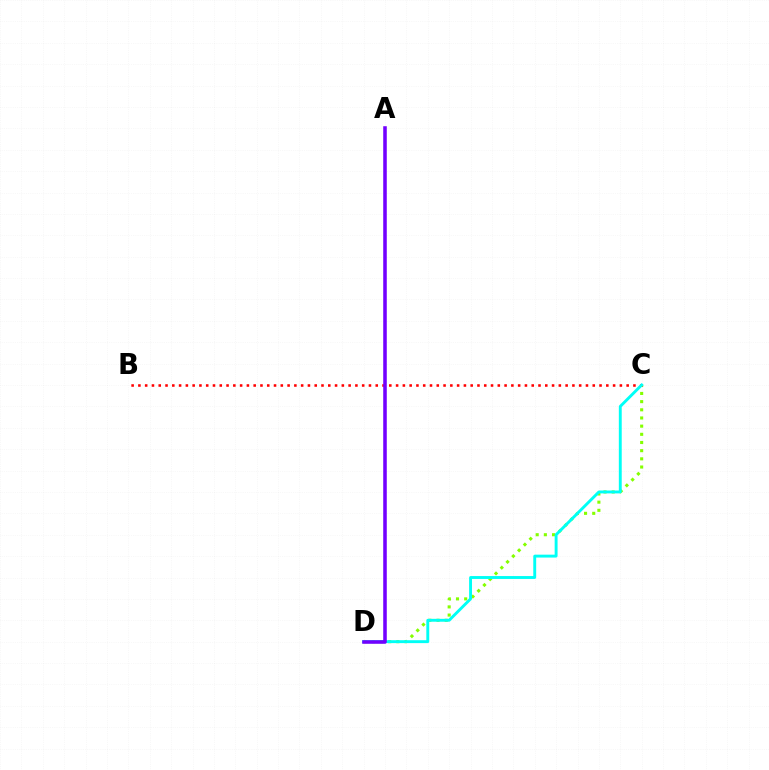{('C', 'D'): [{'color': '#84ff00', 'line_style': 'dotted', 'thickness': 2.22}, {'color': '#00fff6', 'line_style': 'solid', 'thickness': 2.09}], ('B', 'C'): [{'color': '#ff0000', 'line_style': 'dotted', 'thickness': 1.84}], ('A', 'D'): [{'color': '#7200ff', 'line_style': 'solid', 'thickness': 2.56}]}